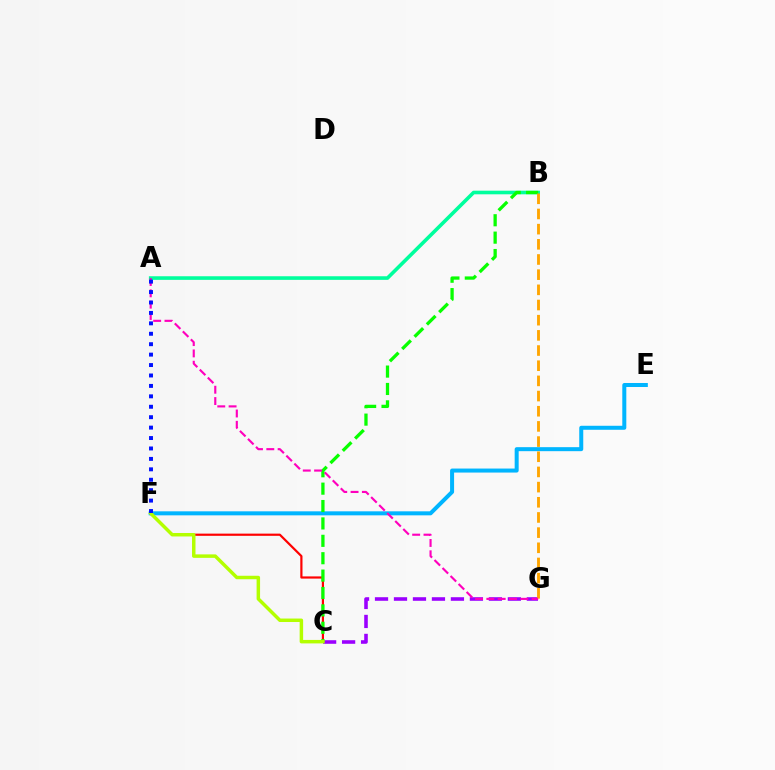{('C', 'F'): [{'color': '#ff0000', 'line_style': 'solid', 'thickness': 1.58}, {'color': '#b3ff00', 'line_style': 'solid', 'thickness': 2.5}], ('A', 'B'): [{'color': '#00ff9d', 'line_style': 'solid', 'thickness': 2.6}], ('E', 'F'): [{'color': '#00b5ff', 'line_style': 'solid', 'thickness': 2.88}], ('C', 'G'): [{'color': '#9b00ff', 'line_style': 'dashed', 'thickness': 2.58}], ('B', 'C'): [{'color': '#08ff00', 'line_style': 'dashed', 'thickness': 2.36}], ('B', 'G'): [{'color': '#ffa500', 'line_style': 'dashed', 'thickness': 2.06}], ('A', 'G'): [{'color': '#ff00bd', 'line_style': 'dashed', 'thickness': 1.54}], ('A', 'F'): [{'color': '#0010ff', 'line_style': 'dotted', 'thickness': 2.83}]}